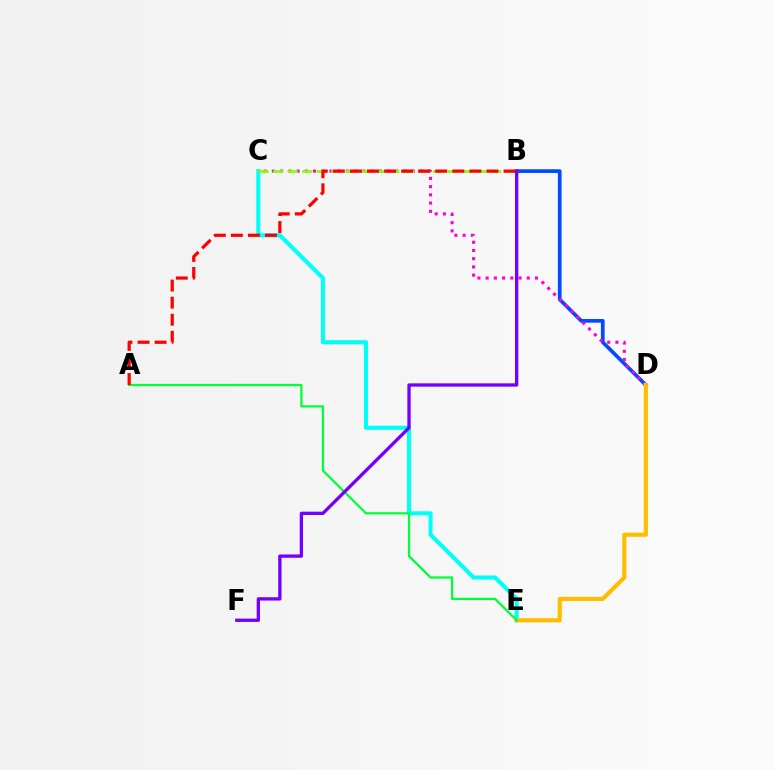{('C', 'E'): [{'color': '#00fff6', 'line_style': 'solid', 'thickness': 2.93}], ('B', 'D'): [{'color': '#004bff', 'line_style': 'solid', 'thickness': 2.67}], ('C', 'D'): [{'color': '#ff00cf', 'line_style': 'dotted', 'thickness': 2.23}], ('B', 'C'): [{'color': '#84ff00', 'line_style': 'dashed', 'thickness': 1.97}], ('D', 'E'): [{'color': '#ffbd00', 'line_style': 'solid', 'thickness': 2.99}], ('A', 'E'): [{'color': '#00ff39', 'line_style': 'solid', 'thickness': 1.61}], ('B', 'F'): [{'color': '#7200ff', 'line_style': 'solid', 'thickness': 2.38}], ('A', 'B'): [{'color': '#ff0000', 'line_style': 'dashed', 'thickness': 2.32}]}